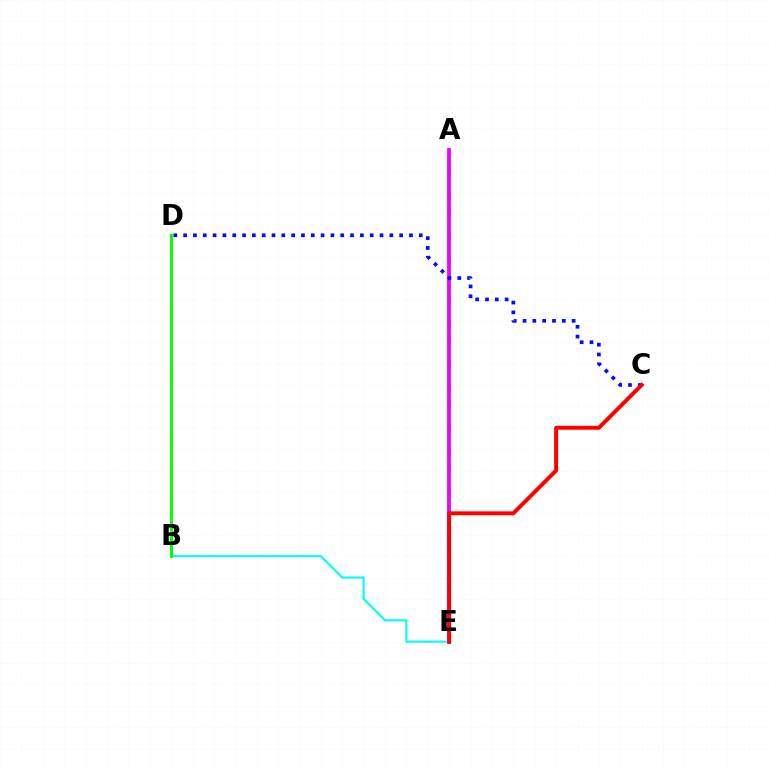{('A', 'E'): [{'color': '#ee00ff', 'line_style': 'solid', 'thickness': 2.72}], ('B', 'D'): [{'color': '#fcf500', 'line_style': 'dotted', 'thickness': 1.99}, {'color': '#08ff00', 'line_style': 'solid', 'thickness': 2.15}], ('C', 'D'): [{'color': '#0010ff', 'line_style': 'dotted', 'thickness': 2.67}], ('B', 'E'): [{'color': '#00fff6', 'line_style': 'solid', 'thickness': 1.5}], ('C', 'E'): [{'color': '#ff0000', 'line_style': 'solid', 'thickness': 2.84}]}